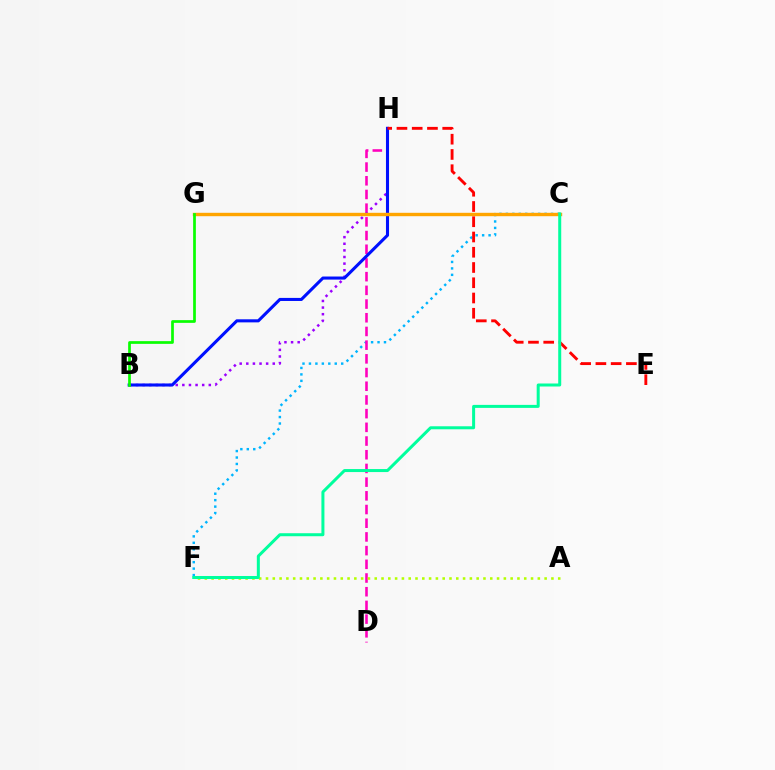{('C', 'F'): [{'color': '#00b5ff', 'line_style': 'dotted', 'thickness': 1.75}, {'color': '#00ff9d', 'line_style': 'solid', 'thickness': 2.16}], ('D', 'H'): [{'color': '#ff00bd', 'line_style': 'dashed', 'thickness': 1.86}], ('B', 'H'): [{'color': '#9b00ff', 'line_style': 'dotted', 'thickness': 1.8}, {'color': '#0010ff', 'line_style': 'solid', 'thickness': 2.21}], ('C', 'G'): [{'color': '#ffa500', 'line_style': 'solid', 'thickness': 2.44}], ('A', 'F'): [{'color': '#b3ff00', 'line_style': 'dotted', 'thickness': 1.85}], ('E', 'H'): [{'color': '#ff0000', 'line_style': 'dashed', 'thickness': 2.07}], ('B', 'G'): [{'color': '#08ff00', 'line_style': 'solid', 'thickness': 1.95}]}